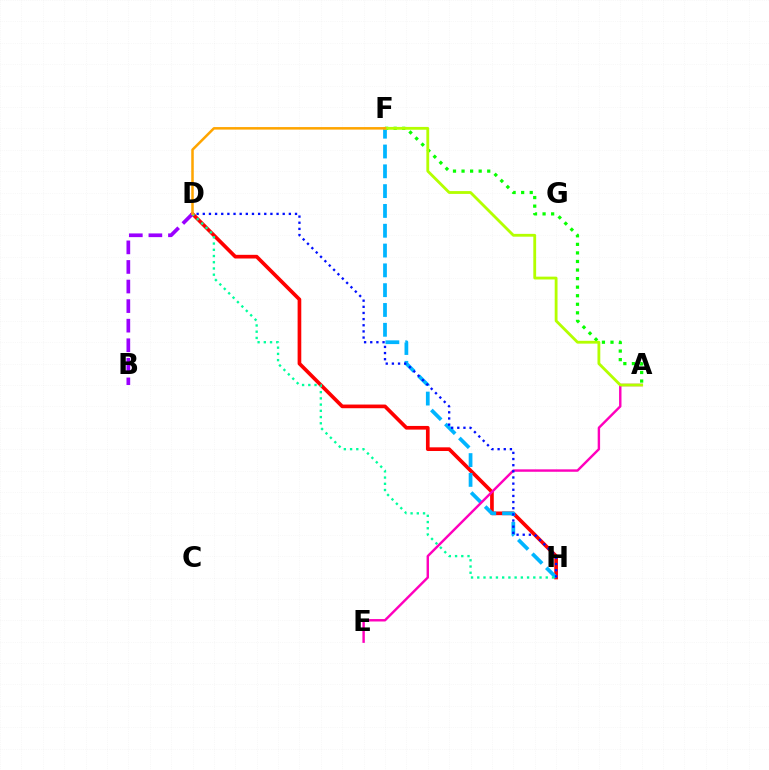{('D', 'H'): [{'color': '#ff0000', 'line_style': 'solid', 'thickness': 2.65}, {'color': '#00ff9d', 'line_style': 'dotted', 'thickness': 1.69}, {'color': '#0010ff', 'line_style': 'dotted', 'thickness': 1.67}], ('A', 'F'): [{'color': '#08ff00', 'line_style': 'dotted', 'thickness': 2.33}, {'color': '#b3ff00', 'line_style': 'solid', 'thickness': 2.03}], ('F', 'H'): [{'color': '#00b5ff', 'line_style': 'dashed', 'thickness': 2.69}], ('A', 'E'): [{'color': '#ff00bd', 'line_style': 'solid', 'thickness': 1.74}], ('B', 'D'): [{'color': '#9b00ff', 'line_style': 'dashed', 'thickness': 2.66}], ('D', 'F'): [{'color': '#ffa500', 'line_style': 'solid', 'thickness': 1.82}]}